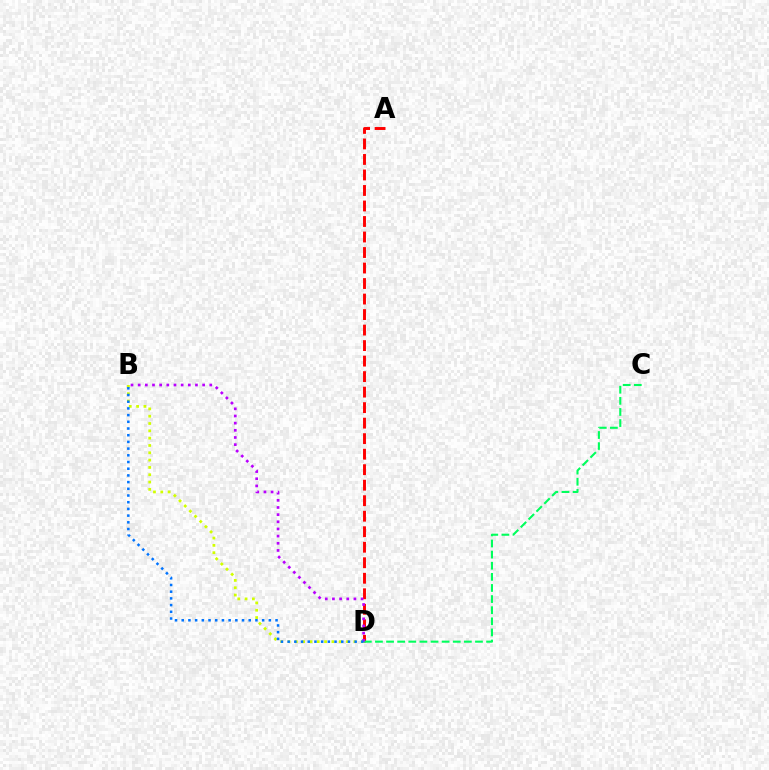{('A', 'D'): [{'color': '#ff0000', 'line_style': 'dashed', 'thickness': 2.11}], ('C', 'D'): [{'color': '#00ff5c', 'line_style': 'dashed', 'thickness': 1.51}], ('B', 'D'): [{'color': '#d1ff00', 'line_style': 'dotted', 'thickness': 1.99}, {'color': '#b900ff', 'line_style': 'dotted', 'thickness': 1.95}, {'color': '#0074ff', 'line_style': 'dotted', 'thickness': 1.82}]}